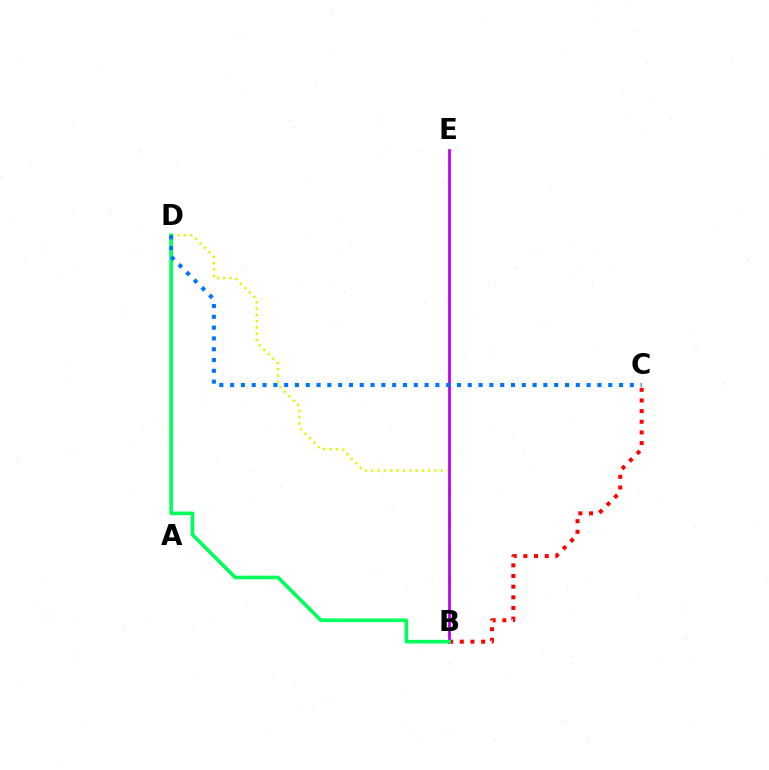{('B', 'C'): [{'color': '#ff0000', 'line_style': 'dotted', 'thickness': 2.89}], ('B', 'D'): [{'color': '#d1ff00', 'line_style': 'dotted', 'thickness': 1.72}, {'color': '#00ff5c', 'line_style': 'solid', 'thickness': 2.62}], ('B', 'E'): [{'color': '#b900ff', 'line_style': 'solid', 'thickness': 1.99}], ('C', 'D'): [{'color': '#0074ff', 'line_style': 'dotted', 'thickness': 2.94}]}